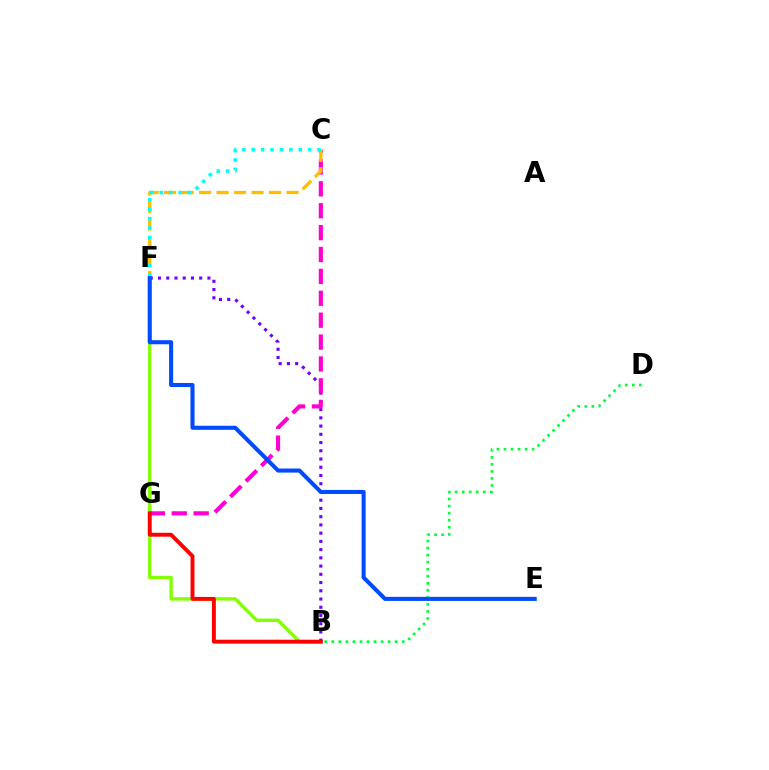{('B', 'F'): [{'color': '#84ff00', 'line_style': 'solid', 'thickness': 2.41}, {'color': '#7200ff', 'line_style': 'dotted', 'thickness': 2.24}], ('B', 'D'): [{'color': '#00ff39', 'line_style': 'dotted', 'thickness': 1.91}], ('C', 'G'): [{'color': '#ff00cf', 'line_style': 'dashed', 'thickness': 2.97}], ('C', 'F'): [{'color': '#ffbd00', 'line_style': 'dashed', 'thickness': 2.38}, {'color': '#00fff6', 'line_style': 'dotted', 'thickness': 2.55}], ('B', 'G'): [{'color': '#ff0000', 'line_style': 'solid', 'thickness': 2.81}], ('E', 'F'): [{'color': '#004bff', 'line_style': 'solid', 'thickness': 2.92}]}